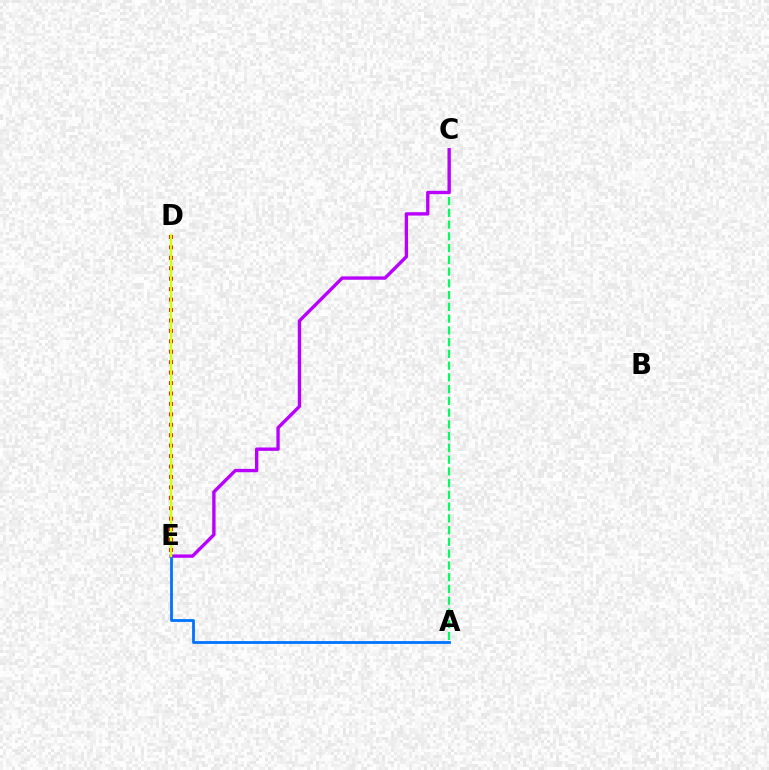{('A', 'C'): [{'color': '#00ff5c', 'line_style': 'dashed', 'thickness': 1.6}], ('C', 'E'): [{'color': '#b900ff', 'line_style': 'solid', 'thickness': 2.41}], ('D', 'E'): [{'color': '#ff0000', 'line_style': 'dotted', 'thickness': 2.83}, {'color': '#d1ff00', 'line_style': 'solid', 'thickness': 1.68}], ('A', 'E'): [{'color': '#0074ff', 'line_style': 'solid', 'thickness': 2.01}]}